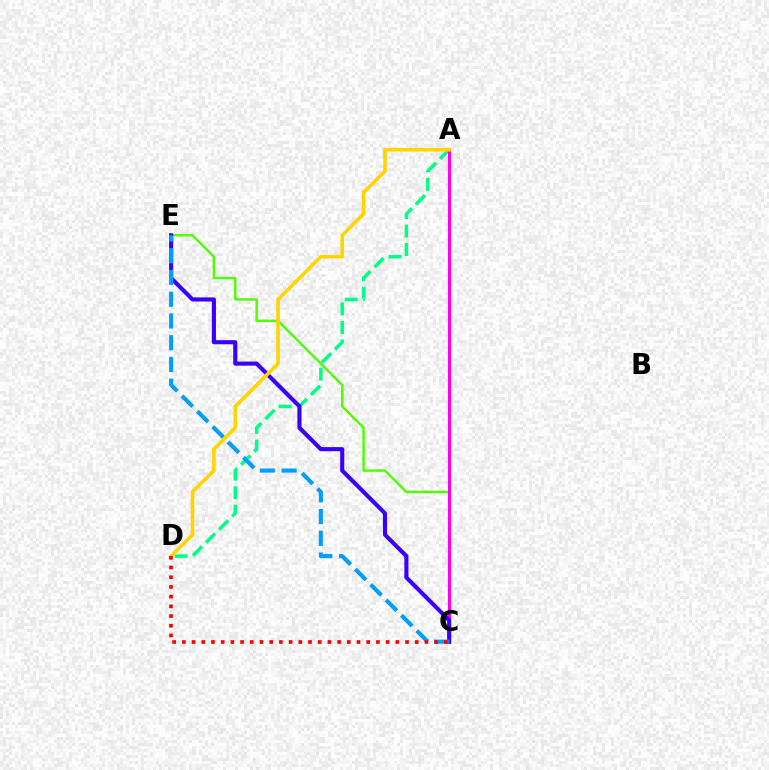{('C', 'E'): [{'color': '#4fff00', 'line_style': 'solid', 'thickness': 1.74}, {'color': '#3700ff', 'line_style': 'solid', 'thickness': 2.96}, {'color': '#009eff', 'line_style': 'dashed', 'thickness': 2.95}], ('A', 'D'): [{'color': '#00ff86', 'line_style': 'dashed', 'thickness': 2.51}, {'color': '#ffd500', 'line_style': 'solid', 'thickness': 2.59}], ('A', 'C'): [{'color': '#ff00ed', 'line_style': 'solid', 'thickness': 2.23}], ('C', 'D'): [{'color': '#ff0000', 'line_style': 'dotted', 'thickness': 2.64}]}